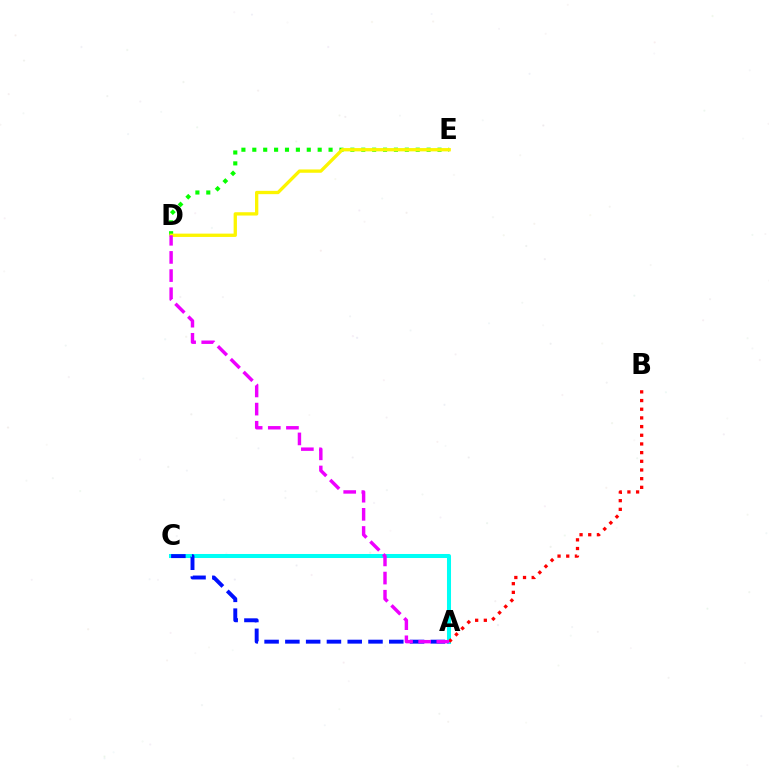{('D', 'E'): [{'color': '#08ff00', 'line_style': 'dotted', 'thickness': 2.96}, {'color': '#fcf500', 'line_style': 'solid', 'thickness': 2.39}], ('A', 'C'): [{'color': '#00fff6', 'line_style': 'solid', 'thickness': 2.91}, {'color': '#0010ff', 'line_style': 'dashed', 'thickness': 2.82}], ('A', 'B'): [{'color': '#ff0000', 'line_style': 'dotted', 'thickness': 2.36}], ('A', 'D'): [{'color': '#ee00ff', 'line_style': 'dashed', 'thickness': 2.47}]}